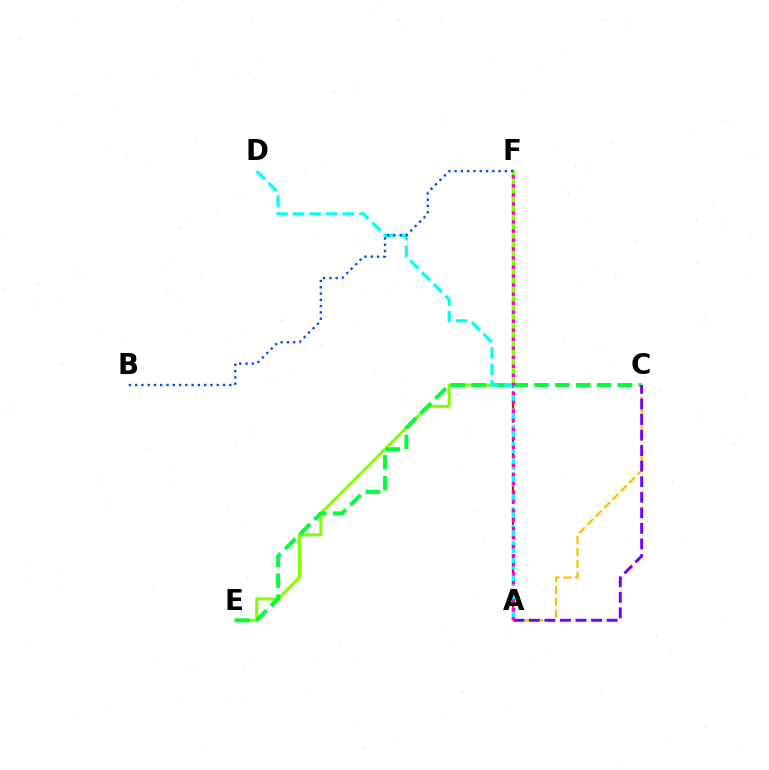{('A', 'F'): [{'color': '#ff0000', 'line_style': 'dashed', 'thickness': 1.58}, {'color': '#ff00cf', 'line_style': 'dotted', 'thickness': 2.45}], ('A', 'C'): [{'color': '#ffbd00', 'line_style': 'dashed', 'thickness': 1.61}, {'color': '#7200ff', 'line_style': 'dashed', 'thickness': 2.11}], ('E', 'F'): [{'color': '#84ff00', 'line_style': 'solid', 'thickness': 2.18}], ('C', 'E'): [{'color': '#00ff39', 'line_style': 'dashed', 'thickness': 2.83}], ('A', 'D'): [{'color': '#00fff6', 'line_style': 'dashed', 'thickness': 2.25}], ('B', 'F'): [{'color': '#004bff', 'line_style': 'dotted', 'thickness': 1.71}]}